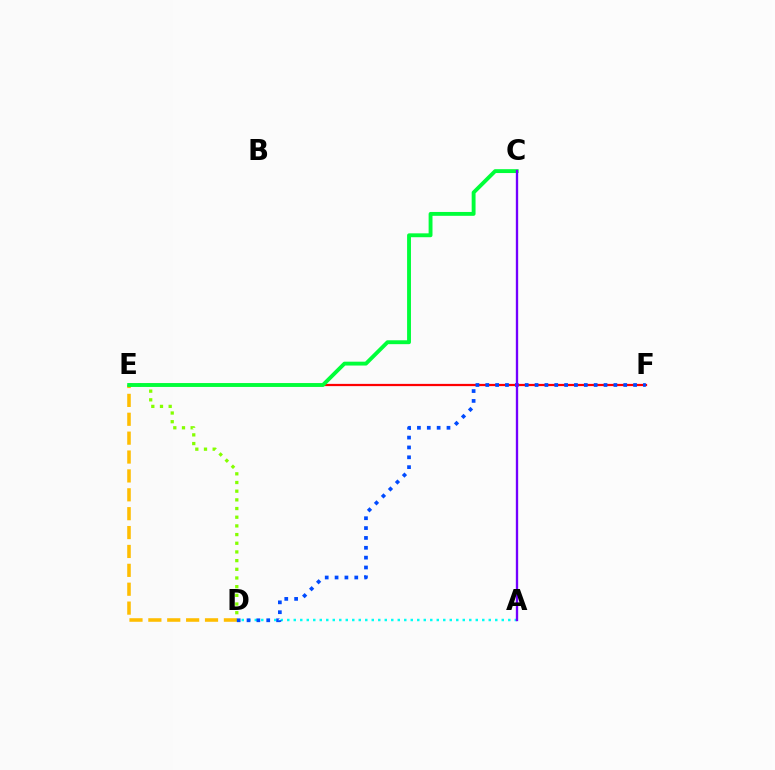{('E', 'F'): [{'color': '#ff00cf', 'line_style': 'solid', 'thickness': 1.5}, {'color': '#ff0000', 'line_style': 'solid', 'thickness': 1.57}], ('D', 'E'): [{'color': '#ffbd00', 'line_style': 'dashed', 'thickness': 2.57}, {'color': '#84ff00', 'line_style': 'dotted', 'thickness': 2.36}], ('A', 'D'): [{'color': '#00fff6', 'line_style': 'dotted', 'thickness': 1.77}], ('C', 'E'): [{'color': '#00ff39', 'line_style': 'solid', 'thickness': 2.79}], ('D', 'F'): [{'color': '#004bff', 'line_style': 'dotted', 'thickness': 2.68}], ('A', 'C'): [{'color': '#7200ff', 'line_style': 'solid', 'thickness': 1.68}]}